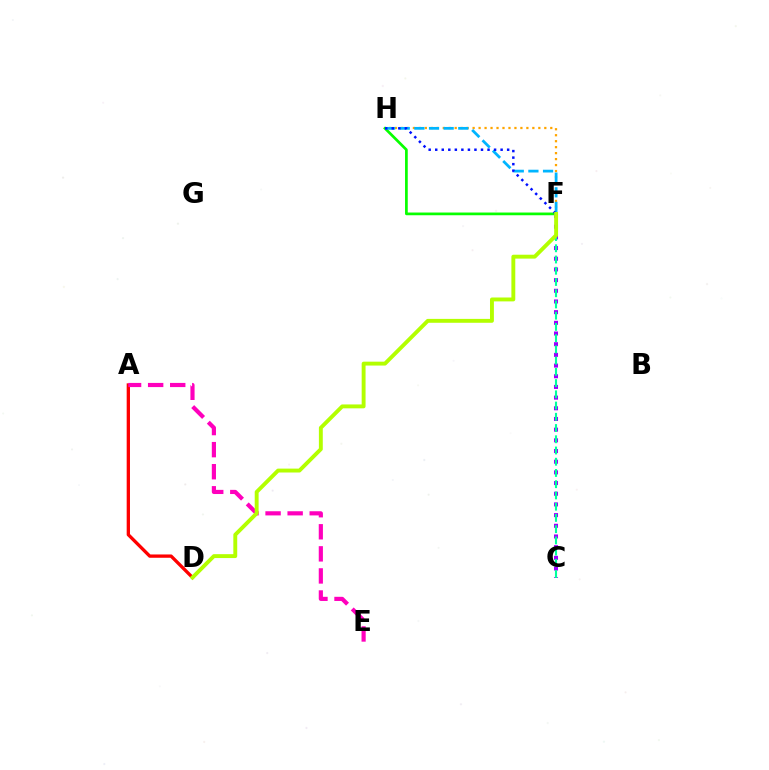{('F', 'H'): [{'color': '#ffa500', 'line_style': 'dotted', 'thickness': 1.62}, {'color': '#08ff00', 'line_style': 'solid', 'thickness': 1.95}, {'color': '#00b5ff', 'line_style': 'dashed', 'thickness': 1.99}, {'color': '#0010ff', 'line_style': 'dotted', 'thickness': 1.78}], ('A', 'D'): [{'color': '#ff0000', 'line_style': 'solid', 'thickness': 2.38}], ('C', 'F'): [{'color': '#9b00ff', 'line_style': 'dotted', 'thickness': 2.9}, {'color': '#00ff9d', 'line_style': 'dashed', 'thickness': 1.53}], ('A', 'E'): [{'color': '#ff00bd', 'line_style': 'dashed', 'thickness': 3.0}], ('D', 'F'): [{'color': '#b3ff00', 'line_style': 'solid', 'thickness': 2.8}]}